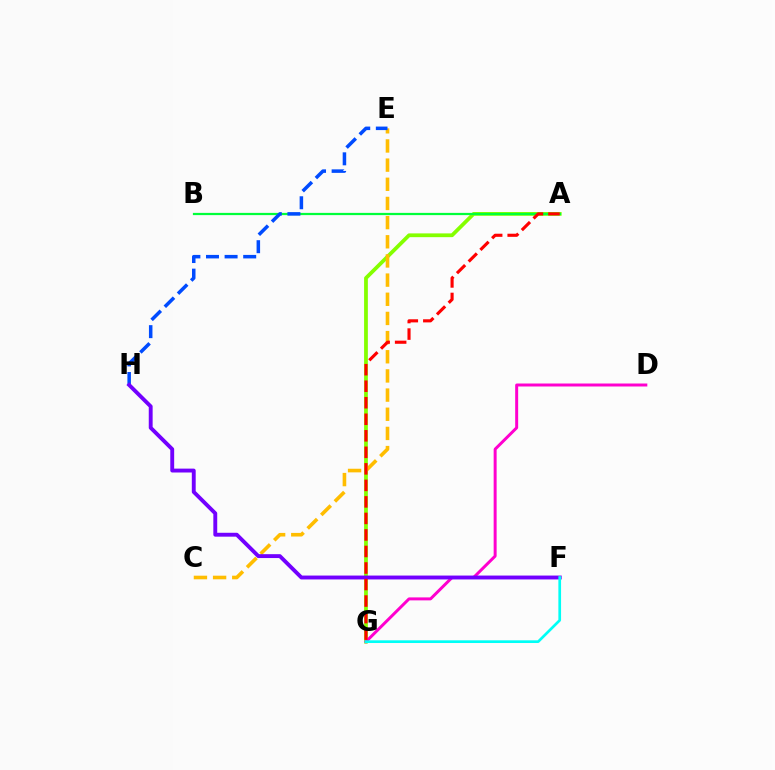{('A', 'G'): [{'color': '#84ff00', 'line_style': 'solid', 'thickness': 2.71}, {'color': '#ff0000', 'line_style': 'dashed', 'thickness': 2.24}], ('A', 'B'): [{'color': '#00ff39', 'line_style': 'solid', 'thickness': 1.61}], ('C', 'E'): [{'color': '#ffbd00', 'line_style': 'dashed', 'thickness': 2.6}], ('E', 'H'): [{'color': '#004bff', 'line_style': 'dashed', 'thickness': 2.53}], ('D', 'G'): [{'color': '#ff00cf', 'line_style': 'solid', 'thickness': 2.14}], ('F', 'H'): [{'color': '#7200ff', 'line_style': 'solid', 'thickness': 2.79}], ('F', 'G'): [{'color': '#00fff6', 'line_style': 'solid', 'thickness': 1.94}]}